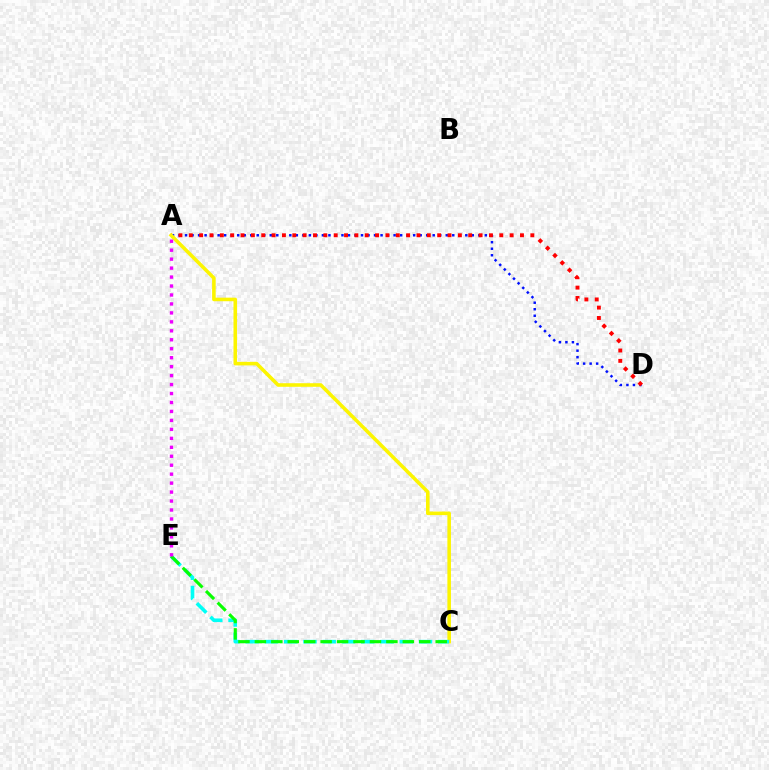{('A', 'D'): [{'color': '#0010ff', 'line_style': 'dotted', 'thickness': 1.77}, {'color': '#ff0000', 'line_style': 'dotted', 'thickness': 2.81}], ('A', 'C'): [{'color': '#fcf500', 'line_style': 'solid', 'thickness': 2.57}], ('C', 'E'): [{'color': '#00fff6', 'line_style': 'dashed', 'thickness': 2.62}, {'color': '#08ff00', 'line_style': 'dashed', 'thickness': 2.23}], ('A', 'E'): [{'color': '#ee00ff', 'line_style': 'dotted', 'thickness': 2.43}]}